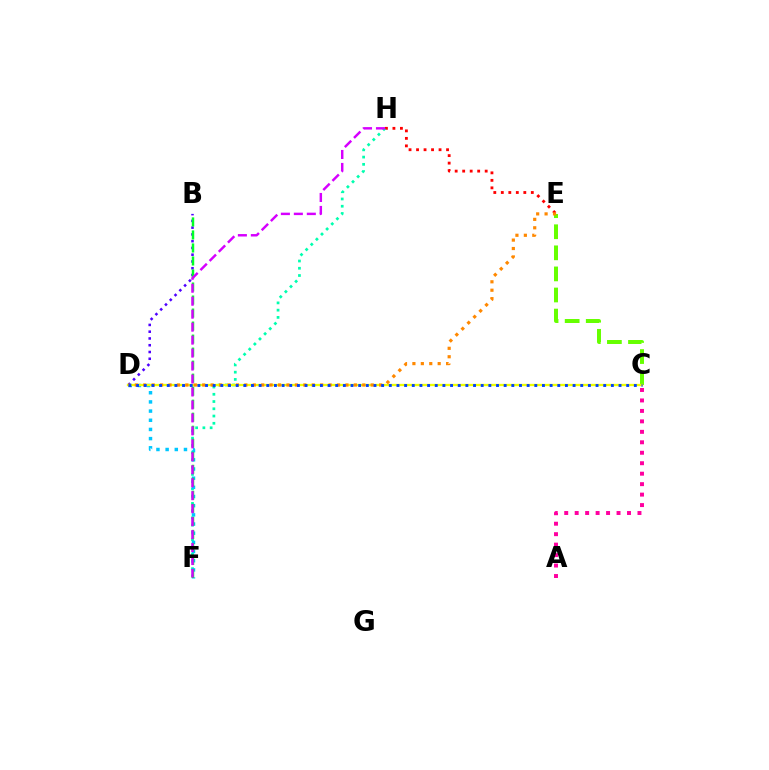{('E', 'H'): [{'color': '#ff0000', 'line_style': 'dotted', 'thickness': 2.04}], ('F', 'H'): [{'color': '#00ffaf', 'line_style': 'dotted', 'thickness': 1.97}, {'color': '#d600ff', 'line_style': 'dashed', 'thickness': 1.76}], ('D', 'F'): [{'color': '#00c7ff', 'line_style': 'dotted', 'thickness': 2.49}], ('A', 'C'): [{'color': '#ff00a0', 'line_style': 'dotted', 'thickness': 2.84}], ('C', 'E'): [{'color': '#66ff00', 'line_style': 'dashed', 'thickness': 2.86}], ('B', 'D'): [{'color': '#4f00ff', 'line_style': 'dotted', 'thickness': 1.84}], ('C', 'D'): [{'color': '#eeff00', 'line_style': 'solid', 'thickness': 1.67}, {'color': '#003fff', 'line_style': 'dotted', 'thickness': 2.08}], ('B', 'F'): [{'color': '#00ff27', 'line_style': 'dashed', 'thickness': 1.77}], ('D', 'E'): [{'color': '#ff8800', 'line_style': 'dotted', 'thickness': 2.29}]}